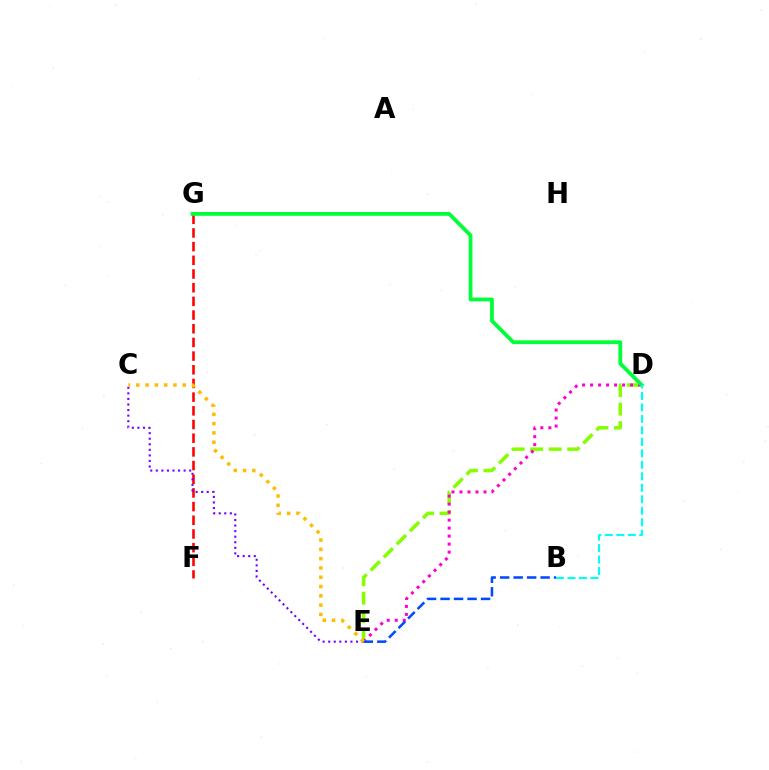{('D', 'E'): [{'color': '#84ff00', 'line_style': 'dashed', 'thickness': 2.52}, {'color': '#ff00cf', 'line_style': 'dotted', 'thickness': 2.17}], ('F', 'G'): [{'color': '#ff0000', 'line_style': 'dashed', 'thickness': 1.86}], ('D', 'G'): [{'color': '#00ff39', 'line_style': 'solid', 'thickness': 2.72}], ('C', 'E'): [{'color': '#7200ff', 'line_style': 'dotted', 'thickness': 1.51}, {'color': '#ffbd00', 'line_style': 'dotted', 'thickness': 2.52}], ('B', 'E'): [{'color': '#004bff', 'line_style': 'dashed', 'thickness': 1.83}], ('B', 'D'): [{'color': '#00fff6', 'line_style': 'dashed', 'thickness': 1.56}]}